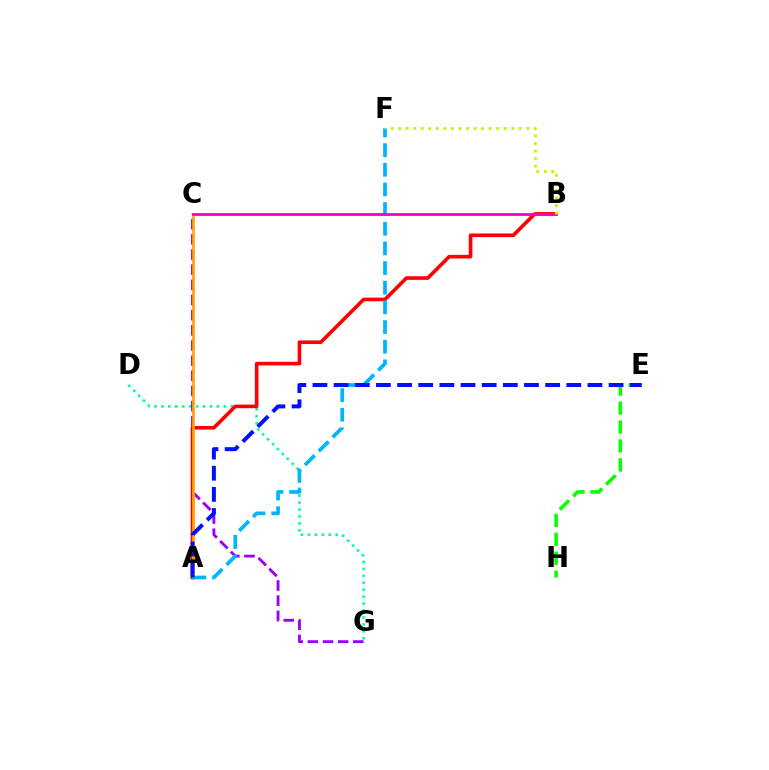{('D', 'G'): [{'color': '#00ff9d', 'line_style': 'dotted', 'thickness': 1.89}], ('C', 'G'): [{'color': '#9b00ff', 'line_style': 'dashed', 'thickness': 2.06}], ('A', 'B'): [{'color': '#ff0000', 'line_style': 'solid', 'thickness': 2.6}], ('A', 'C'): [{'color': '#ffa500', 'line_style': 'solid', 'thickness': 1.93}], ('A', 'F'): [{'color': '#00b5ff', 'line_style': 'dashed', 'thickness': 2.67}], ('B', 'C'): [{'color': '#ff00bd', 'line_style': 'solid', 'thickness': 2.02}], ('B', 'F'): [{'color': '#b3ff00', 'line_style': 'dotted', 'thickness': 2.05}], ('E', 'H'): [{'color': '#08ff00', 'line_style': 'dashed', 'thickness': 2.57}], ('A', 'E'): [{'color': '#0010ff', 'line_style': 'dashed', 'thickness': 2.87}]}